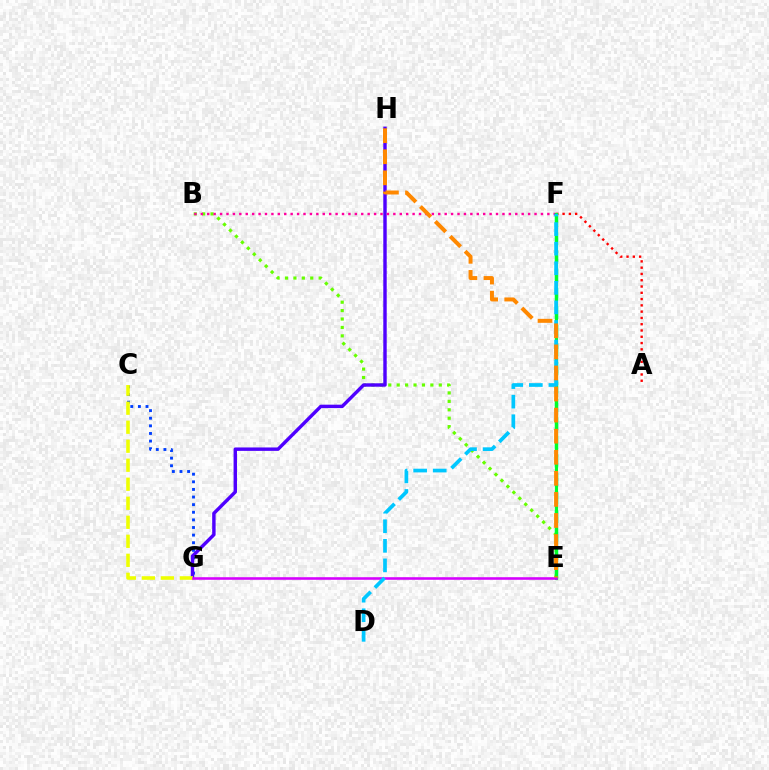{('E', 'F'): [{'color': '#00ffaf', 'line_style': 'dashed', 'thickness': 2.52}, {'color': '#00ff27', 'line_style': 'solid', 'thickness': 2.28}], ('B', 'E'): [{'color': '#66ff00', 'line_style': 'dotted', 'thickness': 2.29}], ('C', 'G'): [{'color': '#003fff', 'line_style': 'dotted', 'thickness': 2.07}, {'color': '#eeff00', 'line_style': 'dashed', 'thickness': 2.58}], ('G', 'H'): [{'color': '#4f00ff', 'line_style': 'solid', 'thickness': 2.46}], ('B', 'F'): [{'color': '#ff00a0', 'line_style': 'dotted', 'thickness': 1.74}], ('A', 'F'): [{'color': '#ff0000', 'line_style': 'dotted', 'thickness': 1.71}], ('E', 'G'): [{'color': '#d600ff', 'line_style': 'solid', 'thickness': 1.85}], ('D', 'F'): [{'color': '#00c7ff', 'line_style': 'dashed', 'thickness': 2.66}], ('E', 'H'): [{'color': '#ff8800', 'line_style': 'dashed', 'thickness': 2.86}]}